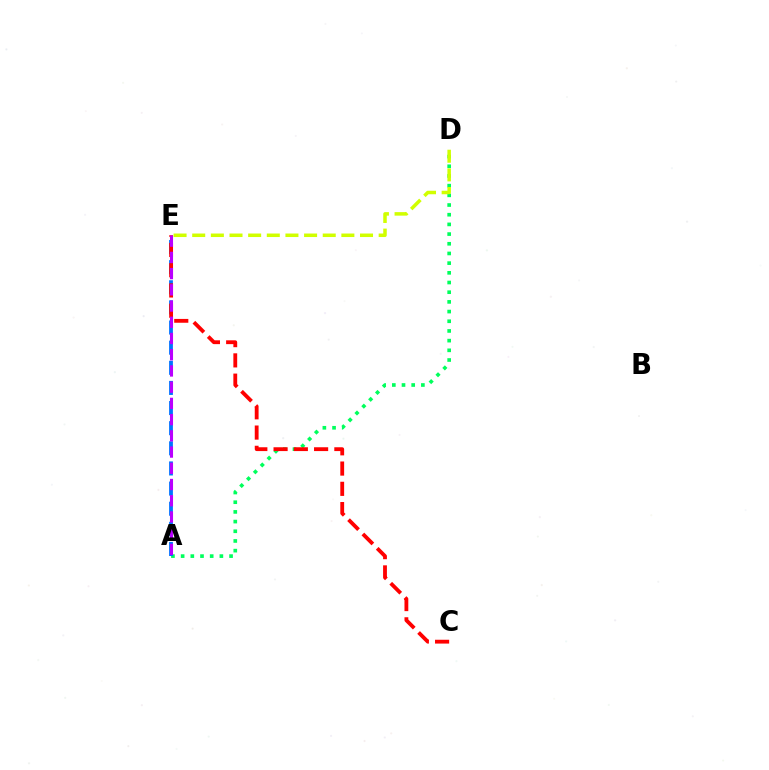{('A', 'D'): [{'color': '#00ff5c', 'line_style': 'dotted', 'thickness': 2.63}], ('A', 'E'): [{'color': '#0074ff', 'line_style': 'dashed', 'thickness': 2.73}, {'color': '#b900ff', 'line_style': 'dashed', 'thickness': 2.2}], ('C', 'E'): [{'color': '#ff0000', 'line_style': 'dashed', 'thickness': 2.75}], ('D', 'E'): [{'color': '#d1ff00', 'line_style': 'dashed', 'thickness': 2.53}]}